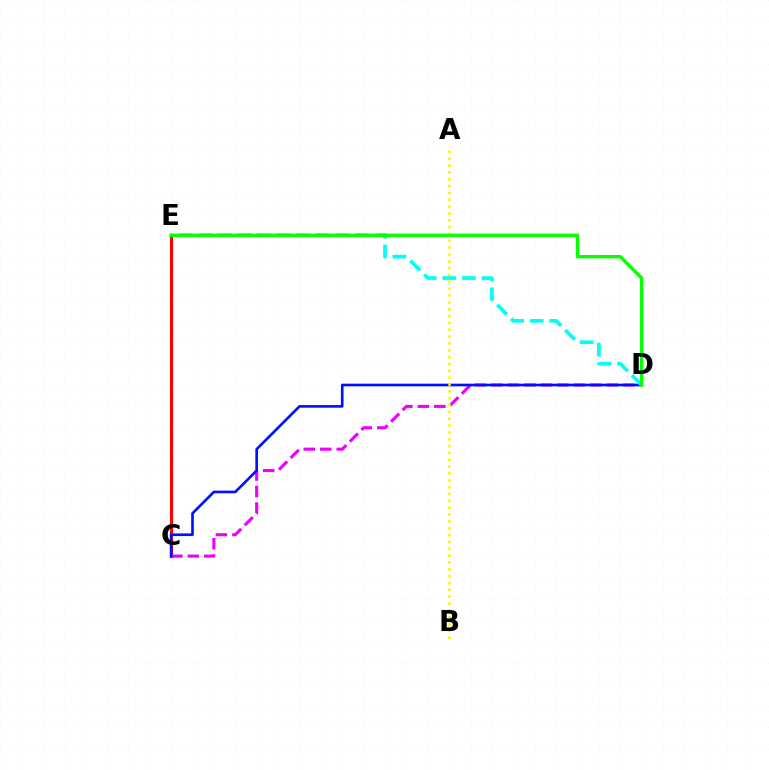{('C', 'E'): [{'color': '#ff0000', 'line_style': 'solid', 'thickness': 2.23}], ('C', 'D'): [{'color': '#ee00ff', 'line_style': 'dashed', 'thickness': 2.24}, {'color': '#0010ff', 'line_style': 'solid', 'thickness': 1.91}], ('A', 'B'): [{'color': '#fcf500', 'line_style': 'dotted', 'thickness': 1.86}], ('D', 'E'): [{'color': '#00fff6', 'line_style': 'dashed', 'thickness': 2.66}, {'color': '#08ff00', 'line_style': 'solid', 'thickness': 2.44}]}